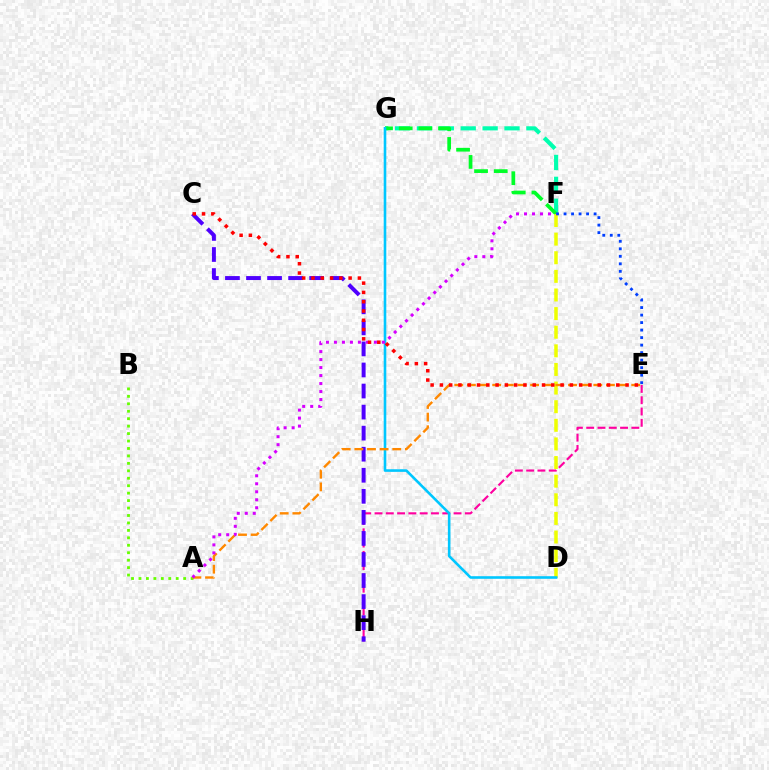{('A', 'B'): [{'color': '#66ff00', 'line_style': 'dotted', 'thickness': 2.02}], ('F', 'G'): [{'color': '#00ffaf', 'line_style': 'dashed', 'thickness': 2.97}, {'color': '#00ff27', 'line_style': 'dashed', 'thickness': 2.67}], ('E', 'H'): [{'color': '#ff00a0', 'line_style': 'dashed', 'thickness': 1.53}], ('D', 'F'): [{'color': '#eeff00', 'line_style': 'dashed', 'thickness': 2.53}], ('D', 'G'): [{'color': '#00c7ff', 'line_style': 'solid', 'thickness': 1.87}], ('C', 'H'): [{'color': '#4f00ff', 'line_style': 'dashed', 'thickness': 2.86}], ('E', 'F'): [{'color': '#003fff', 'line_style': 'dotted', 'thickness': 2.04}], ('A', 'E'): [{'color': '#ff8800', 'line_style': 'dashed', 'thickness': 1.72}], ('A', 'F'): [{'color': '#d600ff', 'line_style': 'dotted', 'thickness': 2.17}], ('C', 'E'): [{'color': '#ff0000', 'line_style': 'dotted', 'thickness': 2.52}]}